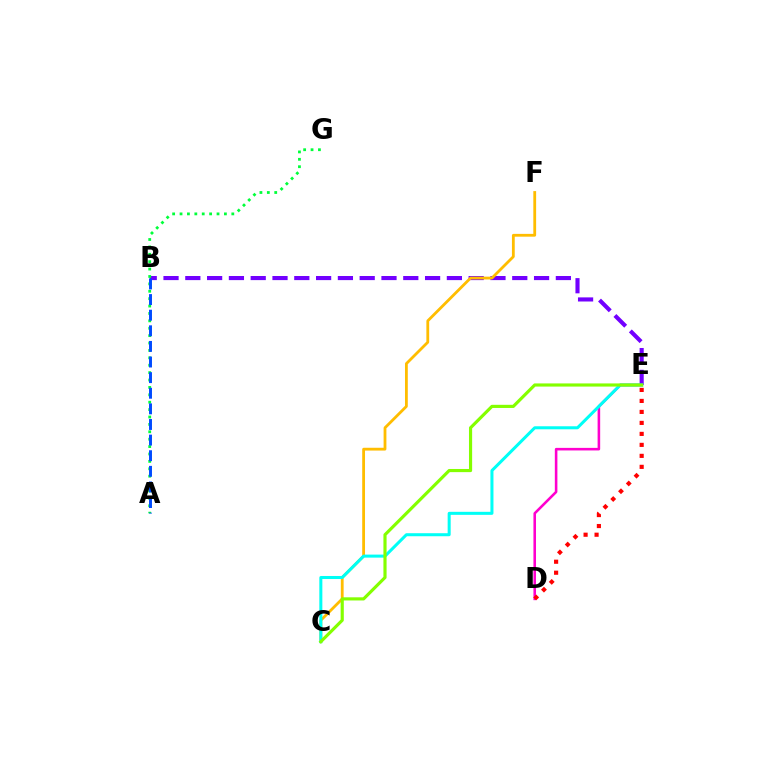{('D', 'E'): [{'color': '#ff00cf', 'line_style': 'solid', 'thickness': 1.85}, {'color': '#ff0000', 'line_style': 'dotted', 'thickness': 2.99}], ('B', 'E'): [{'color': '#7200ff', 'line_style': 'dashed', 'thickness': 2.96}], ('A', 'G'): [{'color': '#00ff39', 'line_style': 'dotted', 'thickness': 2.01}], ('C', 'F'): [{'color': '#ffbd00', 'line_style': 'solid', 'thickness': 2.02}], ('C', 'E'): [{'color': '#00fff6', 'line_style': 'solid', 'thickness': 2.18}, {'color': '#84ff00', 'line_style': 'solid', 'thickness': 2.27}], ('A', 'B'): [{'color': '#004bff', 'line_style': 'dashed', 'thickness': 2.12}]}